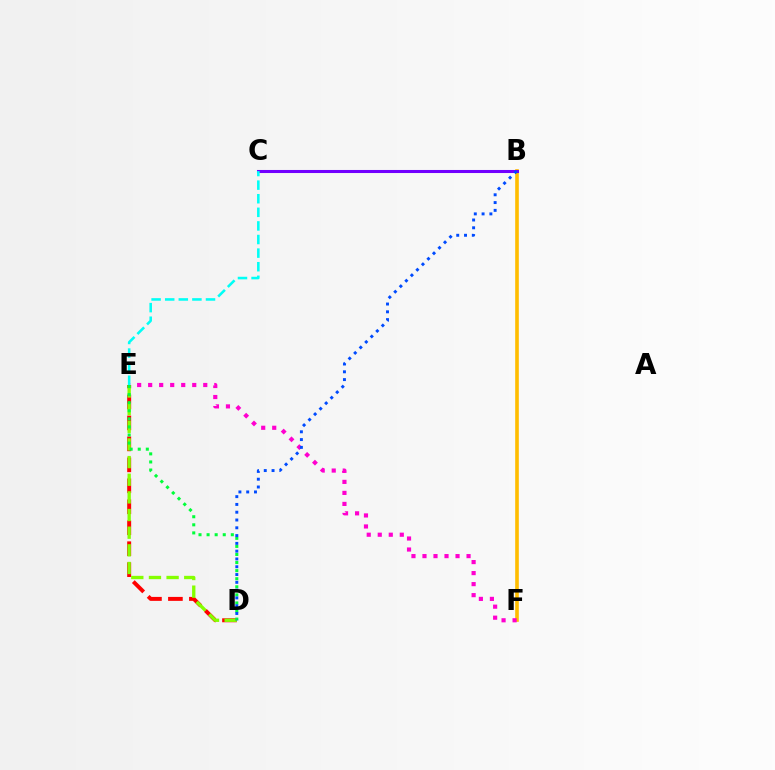{('B', 'F'): [{'color': '#ffbd00', 'line_style': 'solid', 'thickness': 2.61}], ('E', 'F'): [{'color': '#ff00cf', 'line_style': 'dotted', 'thickness': 2.99}], ('B', 'C'): [{'color': '#7200ff', 'line_style': 'solid', 'thickness': 2.2}], ('D', 'E'): [{'color': '#ff0000', 'line_style': 'dashed', 'thickness': 2.85}, {'color': '#84ff00', 'line_style': 'dashed', 'thickness': 2.4}, {'color': '#00ff39', 'line_style': 'dotted', 'thickness': 2.2}], ('C', 'E'): [{'color': '#00fff6', 'line_style': 'dashed', 'thickness': 1.85}], ('B', 'D'): [{'color': '#004bff', 'line_style': 'dotted', 'thickness': 2.12}]}